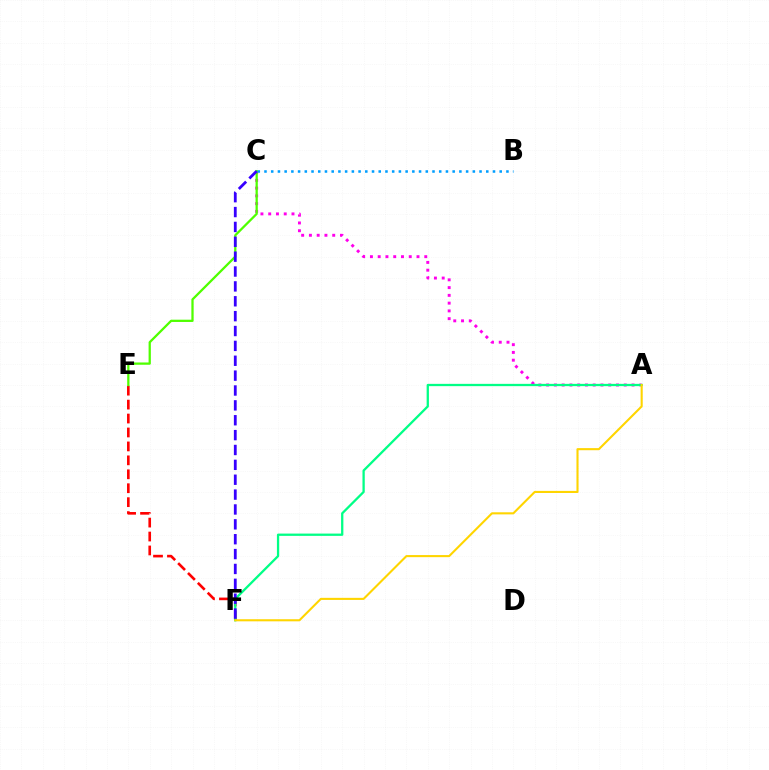{('E', 'F'): [{'color': '#ff0000', 'line_style': 'dashed', 'thickness': 1.89}], ('A', 'C'): [{'color': '#ff00ed', 'line_style': 'dotted', 'thickness': 2.11}], ('A', 'F'): [{'color': '#00ff86', 'line_style': 'solid', 'thickness': 1.65}, {'color': '#ffd500', 'line_style': 'solid', 'thickness': 1.51}], ('C', 'E'): [{'color': '#4fff00', 'line_style': 'solid', 'thickness': 1.64}], ('B', 'C'): [{'color': '#009eff', 'line_style': 'dotted', 'thickness': 1.83}], ('C', 'F'): [{'color': '#3700ff', 'line_style': 'dashed', 'thickness': 2.02}]}